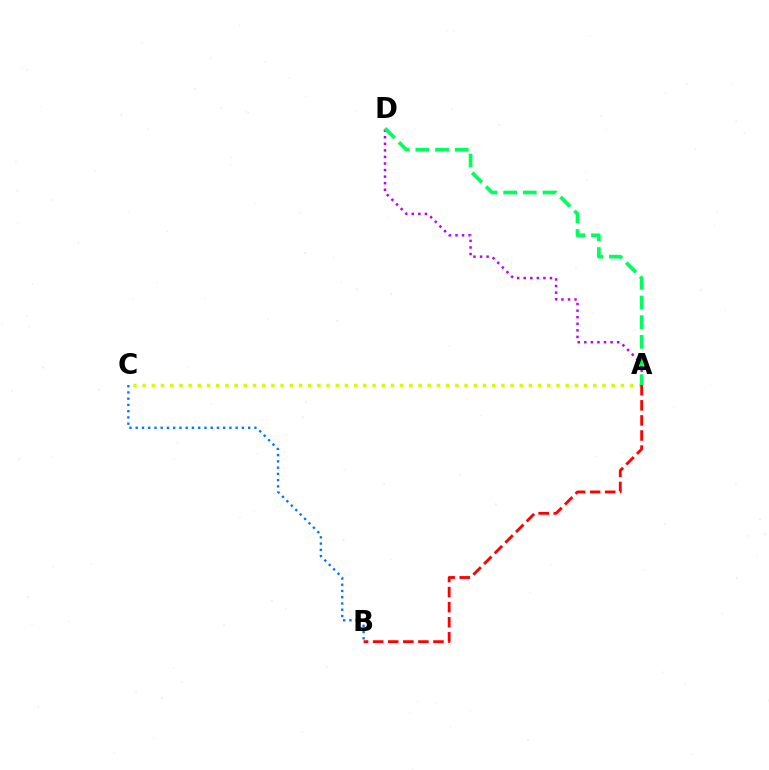{('A', 'C'): [{'color': '#d1ff00', 'line_style': 'dotted', 'thickness': 2.5}], ('A', 'D'): [{'color': '#b900ff', 'line_style': 'dotted', 'thickness': 1.78}, {'color': '#00ff5c', 'line_style': 'dashed', 'thickness': 2.67}], ('B', 'C'): [{'color': '#0074ff', 'line_style': 'dotted', 'thickness': 1.7}], ('A', 'B'): [{'color': '#ff0000', 'line_style': 'dashed', 'thickness': 2.05}]}